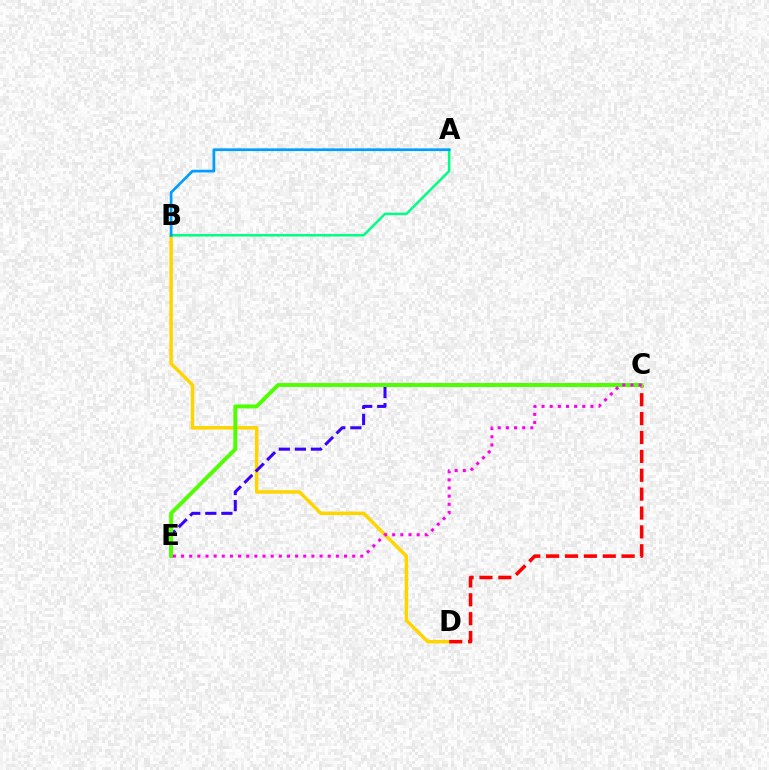{('B', 'D'): [{'color': '#ffd500', 'line_style': 'solid', 'thickness': 2.52}], ('A', 'B'): [{'color': '#00ff86', 'line_style': 'solid', 'thickness': 1.8}, {'color': '#009eff', 'line_style': 'solid', 'thickness': 1.95}], ('C', 'E'): [{'color': '#3700ff', 'line_style': 'dashed', 'thickness': 2.19}, {'color': '#4fff00', 'line_style': 'solid', 'thickness': 2.8}, {'color': '#ff00ed', 'line_style': 'dotted', 'thickness': 2.21}], ('C', 'D'): [{'color': '#ff0000', 'line_style': 'dashed', 'thickness': 2.56}]}